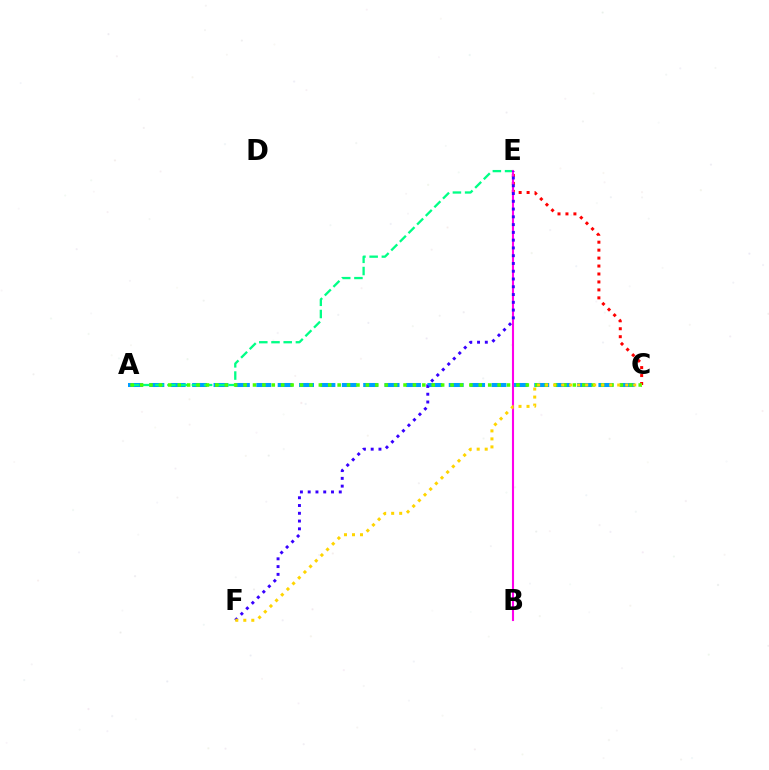{('A', 'C'): [{'color': '#009eff', 'line_style': 'dashed', 'thickness': 2.9}, {'color': '#4fff00', 'line_style': 'dotted', 'thickness': 2.56}], ('A', 'E'): [{'color': '#00ff86', 'line_style': 'dashed', 'thickness': 1.66}], ('C', 'E'): [{'color': '#ff0000', 'line_style': 'dotted', 'thickness': 2.16}], ('B', 'E'): [{'color': '#ff00ed', 'line_style': 'solid', 'thickness': 1.51}], ('E', 'F'): [{'color': '#3700ff', 'line_style': 'dotted', 'thickness': 2.11}], ('C', 'F'): [{'color': '#ffd500', 'line_style': 'dotted', 'thickness': 2.18}]}